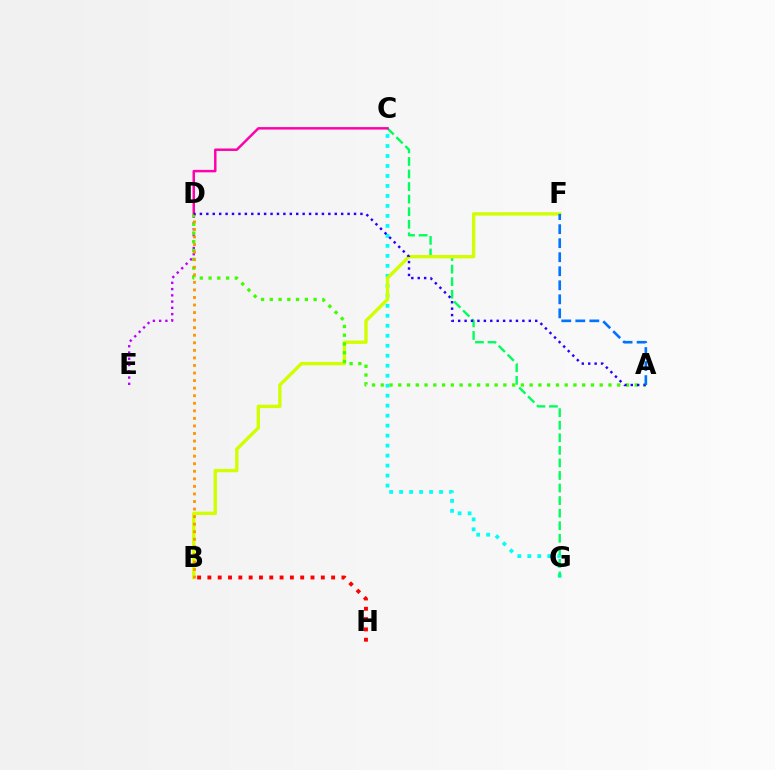{('C', 'G'): [{'color': '#00fff6', 'line_style': 'dotted', 'thickness': 2.71}, {'color': '#00ff5c', 'line_style': 'dashed', 'thickness': 1.71}], ('C', 'D'): [{'color': '#ff00ac', 'line_style': 'solid', 'thickness': 1.78}], ('D', 'E'): [{'color': '#b900ff', 'line_style': 'dotted', 'thickness': 1.7}], ('B', 'H'): [{'color': '#ff0000', 'line_style': 'dotted', 'thickness': 2.8}], ('B', 'F'): [{'color': '#d1ff00', 'line_style': 'solid', 'thickness': 2.43}], ('A', 'D'): [{'color': '#3dff00', 'line_style': 'dotted', 'thickness': 2.38}, {'color': '#2500ff', 'line_style': 'dotted', 'thickness': 1.74}], ('B', 'D'): [{'color': '#ff9400', 'line_style': 'dotted', 'thickness': 2.05}], ('A', 'F'): [{'color': '#0074ff', 'line_style': 'dashed', 'thickness': 1.91}]}